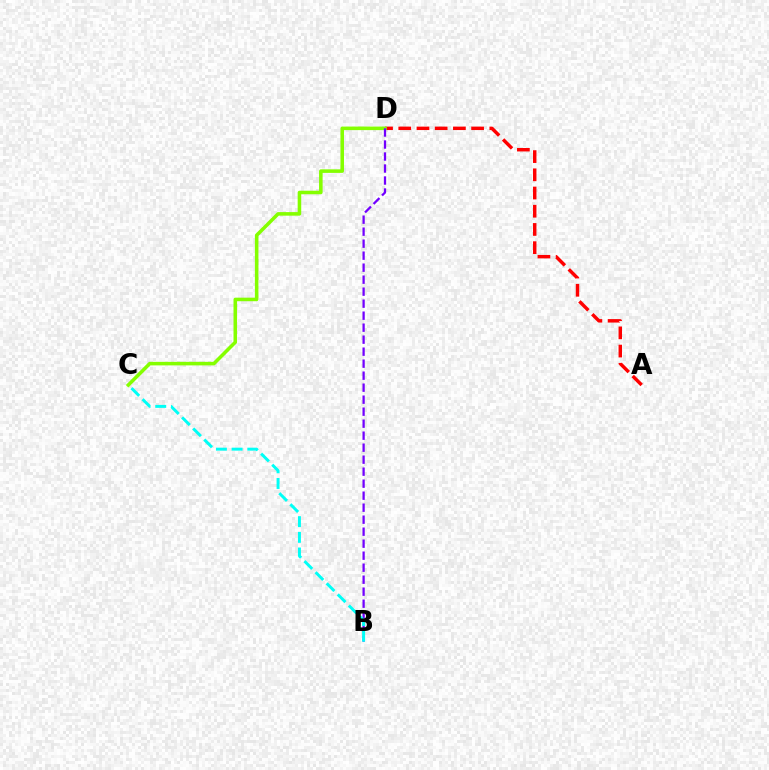{('A', 'D'): [{'color': '#ff0000', 'line_style': 'dashed', 'thickness': 2.47}], ('C', 'D'): [{'color': '#84ff00', 'line_style': 'solid', 'thickness': 2.56}], ('B', 'D'): [{'color': '#7200ff', 'line_style': 'dashed', 'thickness': 1.63}], ('B', 'C'): [{'color': '#00fff6', 'line_style': 'dashed', 'thickness': 2.13}]}